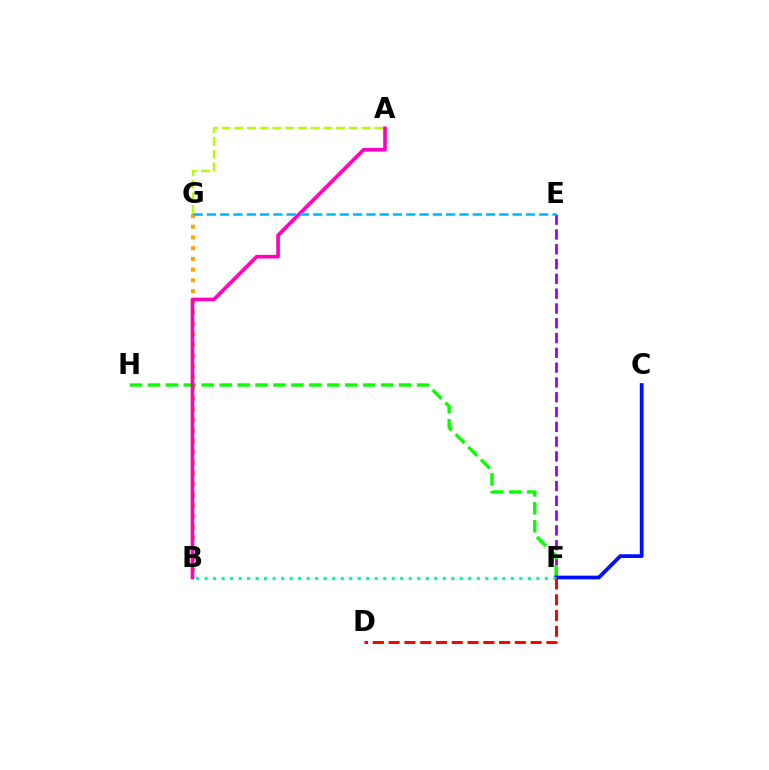{('B', 'G'): [{'color': '#ffa500', 'line_style': 'dotted', 'thickness': 2.91}], ('E', 'F'): [{'color': '#9b00ff', 'line_style': 'dashed', 'thickness': 2.01}], ('F', 'H'): [{'color': '#08ff00', 'line_style': 'dashed', 'thickness': 2.44}], ('A', 'G'): [{'color': '#b3ff00', 'line_style': 'dashed', 'thickness': 1.73}], ('A', 'B'): [{'color': '#ff00bd', 'line_style': 'solid', 'thickness': 2.62}], ('C', 'F'): [{'color': '#0010ff', 'line_style': 'solid', 'thickness': 2.7}], ('B', 'F'): [{'color': '#00ff9d', 'line_style': 'dotted', 'thickness': 2.31}], ('D', 'F'): [{'color': '#ff0000', 'line_style': 'dashed', 'thickness': 2.14}], ('E', 'G'): [{'color': '#00b5ff', 'line_style': 'dashed', 'thickness': 1.81}]}